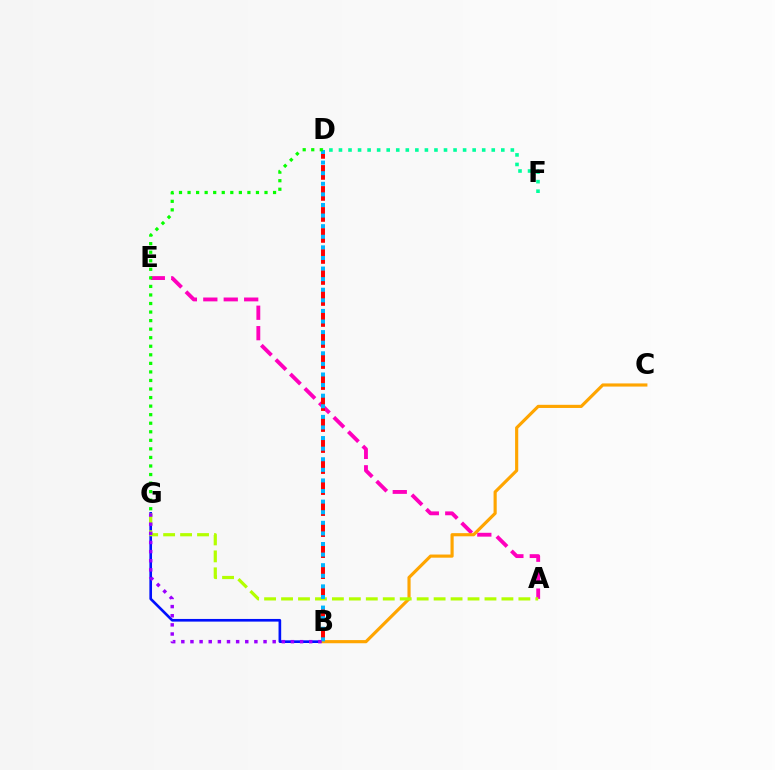{('A', 'E'): [{'color': '#ff00bd', 'line_style': 'dashed', 'thickness': 2.78}], ('B', 'G'): [{'color': '#0010ff', 'line_style': 'solid', 'thickness': 1.91}, {'color': '#9b00ff', 'line_style': 'dotted', 'thickness': 2.48}], ('B', 'D'): [{'color': '#ff0000', 'line_style': 'dashed', 'thickness': 2.85}, {'color': '#00b5ff', 'line_style': 'dotted', 'thickness': 2.88}], ('B', 'C'): [{'color': '#ffa500', 'line_style': 'solid', 'thickness': 2.27}], ('D', 'F'): [{'color': '#00ff9d', 'line_style': 'dotted', 'thickness': 2.59}], ('A', 'G'): [{'color': '#b3ff00', 'line_style': 'dashed', 'thickness': 2.3}], ('D', 'G'): [{'color': '#08ff00', 'line_style': 'dotted', 'thickness': 2.32}]}